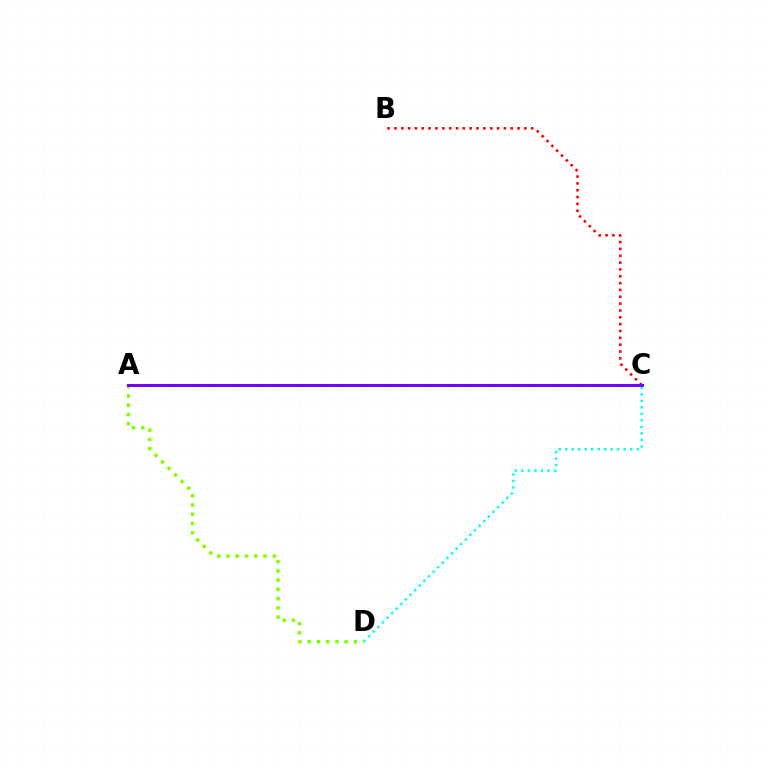{('C', 'D'): [{'color': '#00fff6', 'line_style': 'dotted', 'thickness': 1.77}], ('A', 'D'): [{'color': '#84ff00', 'line_style': 'dotted', 'thickness': 2.52}], ('B', 'C'): [{'color': '#ff0000', 'line_style': 'dotted', 'thickness': 1.86}], ('A', 'C'): [{'color': '#7200ff', 'line_style': 'solid', 'thickness': 2.12}]}